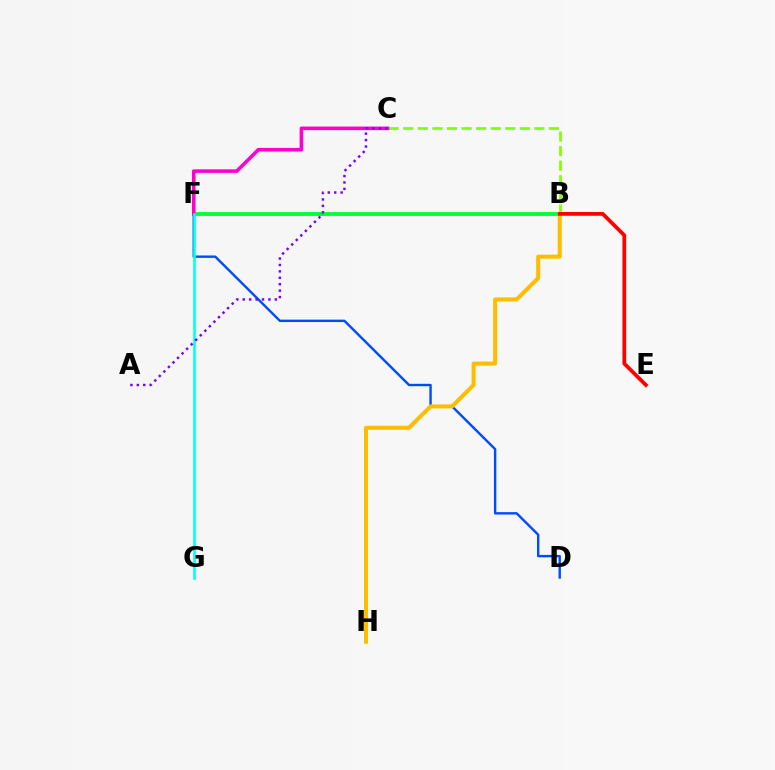{('D', 'F'): [{'color': '#004bff', 'line_style': 'solid', 'thickness': 1.72}], ('B', 'C'): [{'color': '#84ff00', 'line_style': 'dashed', 'thickness': 1.98}], ('B', 'F'): [{'color': '#00ff39', 'line_style': 'solid', 'thickness': 2.75}], ('C', 'F'): [{'color': '#ff00cf', 'line_style': 'solid', 'thickness': 2.57}], ('F', 'G'): [{'color': '#00fff6', 'line_style': 'solid', 'thickness': 1.88}], ('B', 'H'): [{'color': '#ffbd00', 'line_style': 'solid', 'thickness': 2.91}], ('B', 'E'): [{'color': '#ff0000', 'line_style': 'solid', 'thickness': 2.7}], ('A', 'C'): [{'color': '#7200ff', 'line_style': 'dotted', 'thickness': 1.74}]}